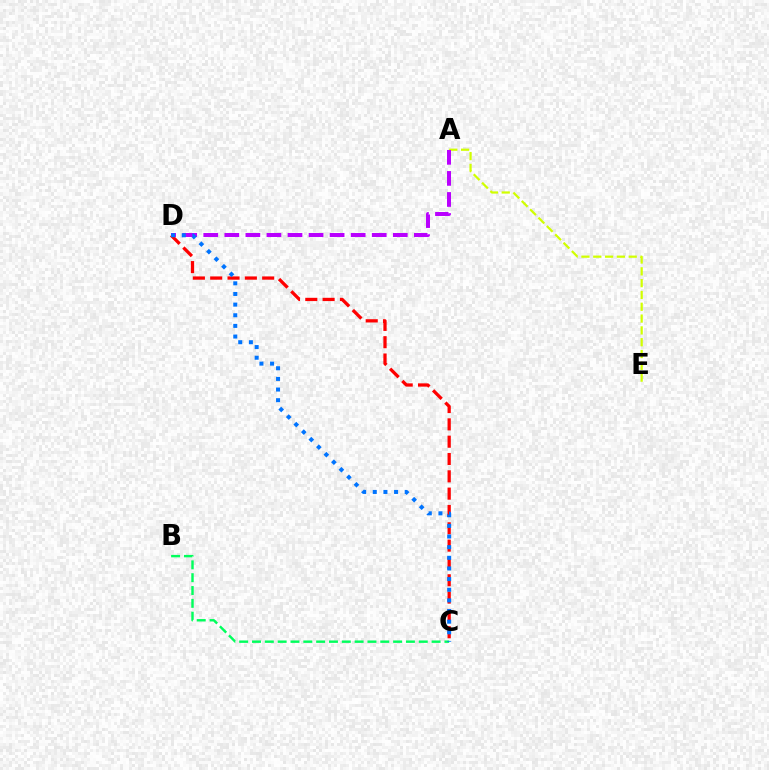{('A', 'E'): [{'color': '#d1ff00', 'line_style': 'dashed', 'thickness': 1.6}], ('C', 'D'): [{'color': '#ff0000', 'line_style': 'dashed', 'thickness': 2.35}, {'color': '#0074ff', 'line_style': 'dotted', 'thickness': 2.89}], ('B', 'C'): [{'color': '#00ff5c', 'line_style': 'dashed', 'thickness': 1.74}], ('A', 'D'): [{'color': '#b900ff', 'line_style': 'dashed', 'thickness': 2.86}]}